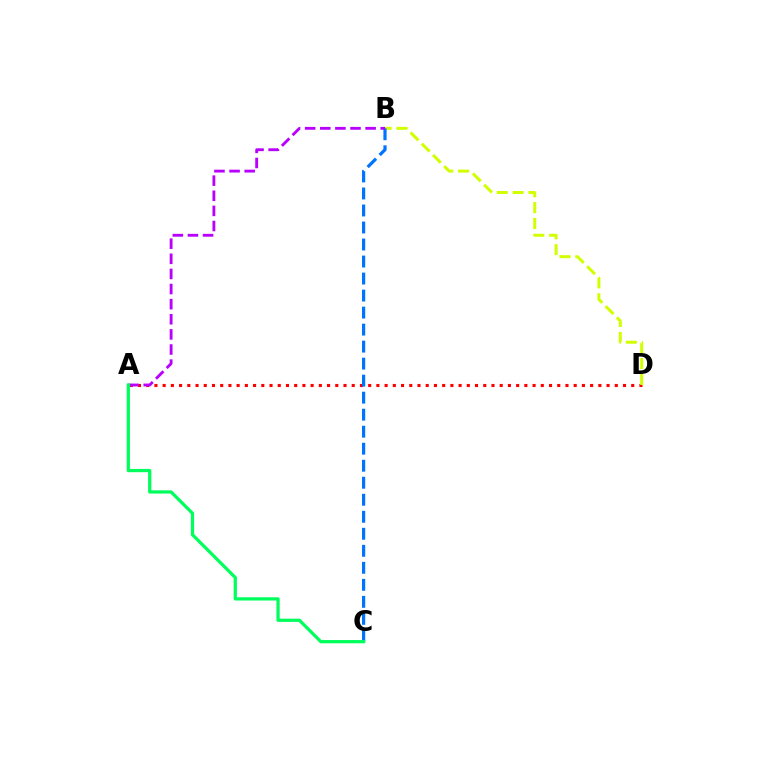{('A', 'D'): [{'color': '#ff0000', 'line_style': 'dotted', 'thickness': 2.23}], ('B', 'D'): [{'color': '#d1ff00', 'line_style': 'dashed', 'thickness': 2.15}], ('B', 'C'): [{'color': '#0074ff', 'line_style': 'dashed', 'thickness': 2.31}], ('A', 'B'): [{'color': '#b900ff', 'line_style': 'dashed', 'thickness': 2.05}], ('A', 'C'): [{'color': '#00ff5c', 'line_style': 'solid', 'thickness': 2.34}]}